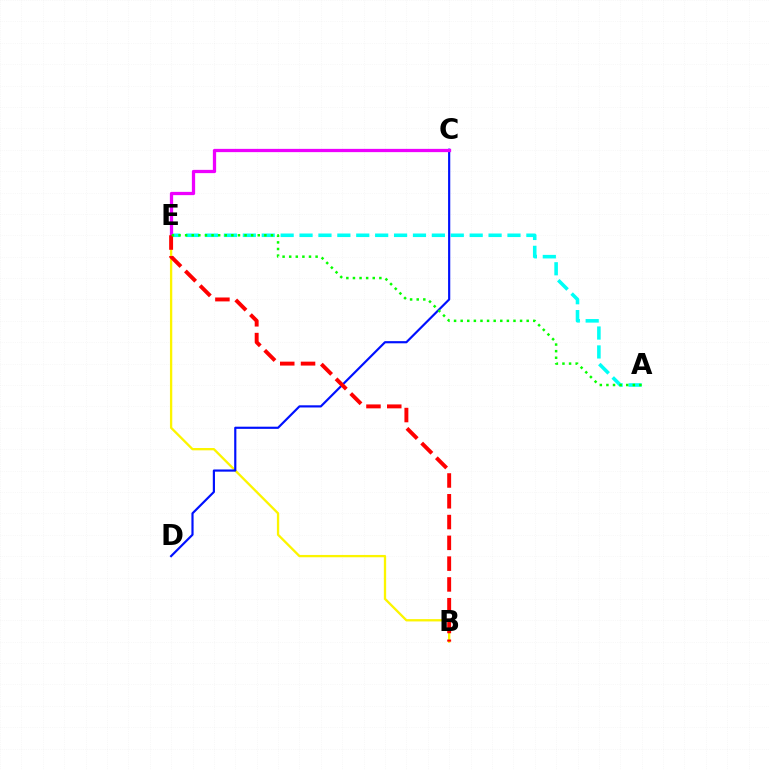{('A', 'E'): [{'color': '#00fff6', 'line_style': 'dashed', 'thickness': 2.57}, {'color': '#08ff00', 'line_style': 'dotted', 'thickness': 1.79}], ('B', 'E'): [{'color': '#fcf500', 'line_style': 'solid', 'thickness': 1.67}, {'color': '#ff0000', 'line_style': 'dashed', 'thickness': 2.82}], ('C', 'D'): [{'color': '#0010ff', 'line_style': 'solid', 'thickness': 1.57}], ('C', 'E'): [{'color': '#ee00ff', 'line_style': 'solid', 'thickness': 2.35}]}